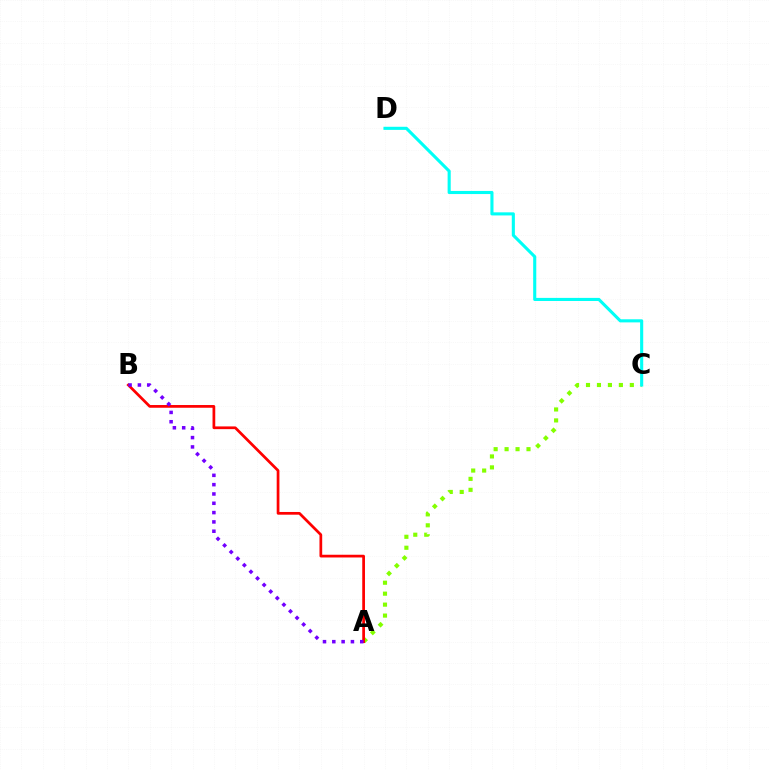{('A', 'C'): [{'color': '#84ff00', 'line_style': 'dotted', 'thickness': 2.98}], ('C', 'D'): [{'color': '#00fff6', 'line_style': 'solid', 'thickness': 2.23}], ('A', 'B'): [{'color': '#ff0000', 'line_style': 'solid', 'thickness': 1.96}, {'color': '#7200ff', 'line_style': 'dotted', 'thickness': 2.53}]}